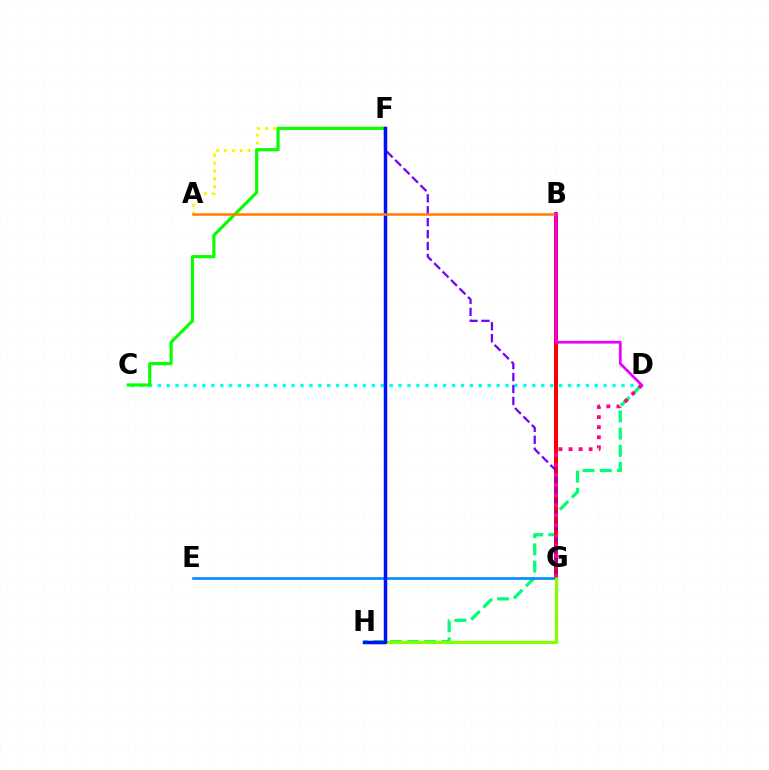{('A', 'F'): [{'color': '#fcf500', 'line_style': 'dotted', 'thickness': 2.14}], ('D', 'H'): [{'color': '#00ff74', 'line_style': 'dashed', 'thickness': 2.33}], ('B', 'G'): [{'color': '#ff0000', 'line_style': 'solid', 'thickness': 2.87}], ('C', 'D'): [{'color': '#00fff6', 'line_style': 'dotted', 'thickness': 2.42}], ('C', 'F'): [{'color': '#08ff00', 'line_style': 'solid', 'thickness': 2.28}], ('E', 'G'): [{'color': '#008cff', 'line_style': 'solid', 'thickness': 1.9}], ('F', 'G'): [{'color': '#7200ff', 'line_style': 'dashed', 'thickness': 1.62}], ('G', 'H'): [{'color': '#84ff00', 'line_style': 'solid', 'thickness': 2.33}], ('D', 'G'): [{'color': '#ff0094', 'line_style': 'dotted', 'thickness': 2.74}], ('F', 'H'): [{'color': '#0010ff', 'line_style': 'solid', 'thickness': 2.51}], ('A', 'B'): [{'color': '#ff7c00', 'line_style': 'solid', 'thickness': 1.82}], ('B', 'D'): [{'color': '#ee00ff', 'line_style': 'solid', 'thickness': 1.99}]}